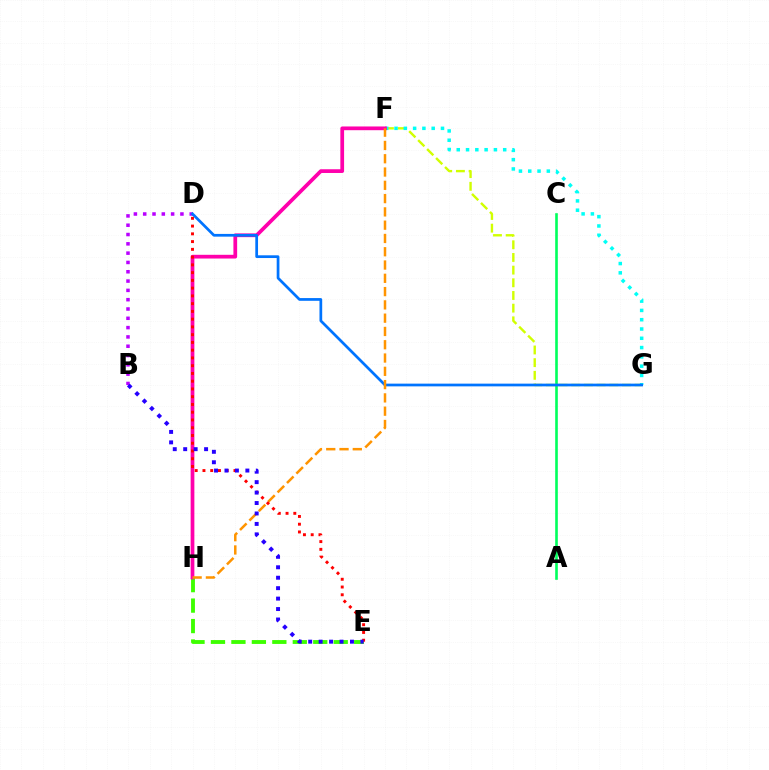{('F', 'G'): [{'color': '#d1ff00', 'line_style': 'dashed', 'thickness': 1.72}, {'color': '#00fff6', 'line_style': 'dotted', 'thickness': 2.52}], ('B', 'D'): [{'color': '#b900ff', 'line_style': 'dotted', 'thickness': 2.53}], ('E', 'H'): [{'color': '#3dff00', 'line_style': 'dashed', 'thickness': 2.78}], ('A', 'C'): [{'color': '#00ff5c', 'line_style': 'solid', 'thickness': 1.89}], ('F', 'H'): [{'color': '#ff00ac', 'line_style': 'solid', 'thickness': 2.69}, {'color': '#ff9400', 'line_style': 'dashed', 'thickness': 1.8}], ('D', 'G'): [{'color': '#0074ff', 'line_style': 'solid', 'thickness': 1.97}], ('D', 'E'): [{'color': '#ff0000', 'line_style': 'dotted', 'thickness': 2.11}], ('B', 'E'): [{'color': '#2500ff', 'line_style': 'dotted', 'thickness': 2.84}]}